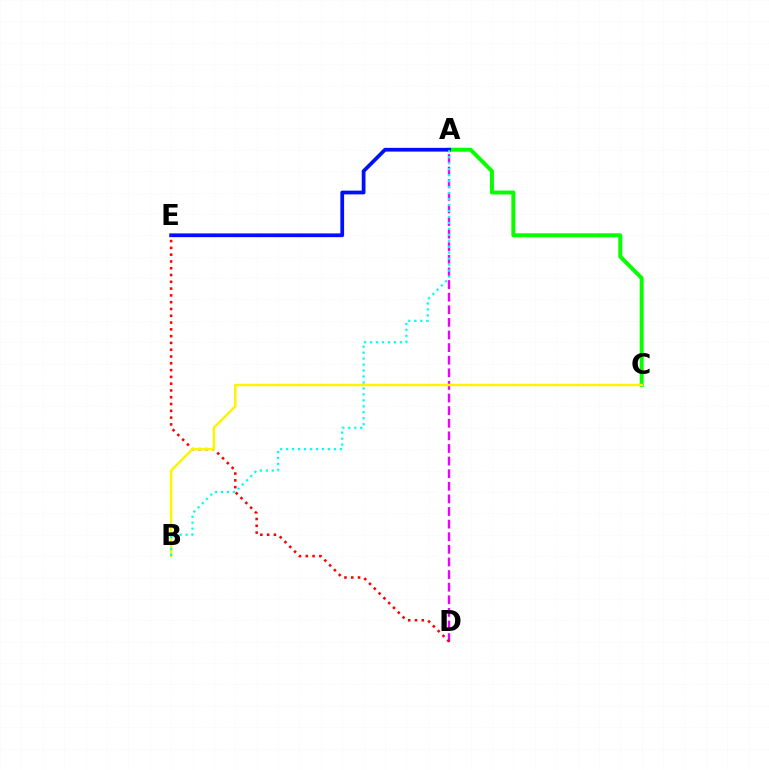{('A', 'C'): [{'color': '#08ff00', 'line_style': 'solid', 'thickness': 2.86}], ('A', 'E'): [{'color': '#0010ff', 'line_style': 'solid', 'thickness': 2.7}], ('A', 'D'): [{'color': '#ee00ff', 'line_style': 'dashed', 'thickness': 1.71}], ('D', 'E'): [{'color': '#ff0000', 'line_style': 'dotted', 'thickness': 1.84}], ('B', 'C'): [{'color': '#fcf500', 'line_style': 'solid', 'thickness': 1.81}], ('A', 'B'): [{'color': '#00fff6', 'line_style': 'dotted', 'thickness': 1.62}]}